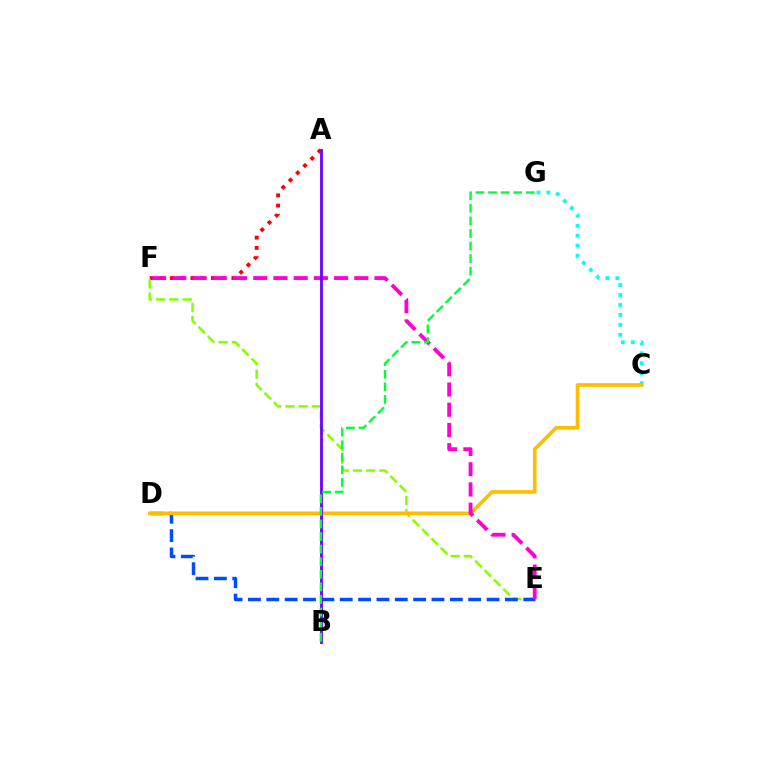{('C', 'G'): [{'color': '#00fff6', 'line_style': 'dotted', 'thickness': 2.7}], ('A', 'F'): [{'color': '#ff0000', 'line_style': 'dotted', 'thickness': 2.78}], ('E', 'F'): [{'color': '#84ff00', 'line_style': 'dashed', 'thickness': 1.8}, {'color': '#ff00cf', 'line_style': 'dashed', 'thickness': 2.75}], ('D', 'E'): [{'color': '#004bff', 'line_style': 'dashed', 'thickness': 2.49}], ('C', 'D'): [{'color': '#ffbd00', 'line_style': 'solid', 'thickness': 2.64}], ('A', 'B'): [{'color': '#7200ff', 'line_style': 'solid', 'thickness': 2.04}], ('B', 'G'): [{'color': '#00ff39', 'line_style': 'dashed', 'thickness': 1.71}]}